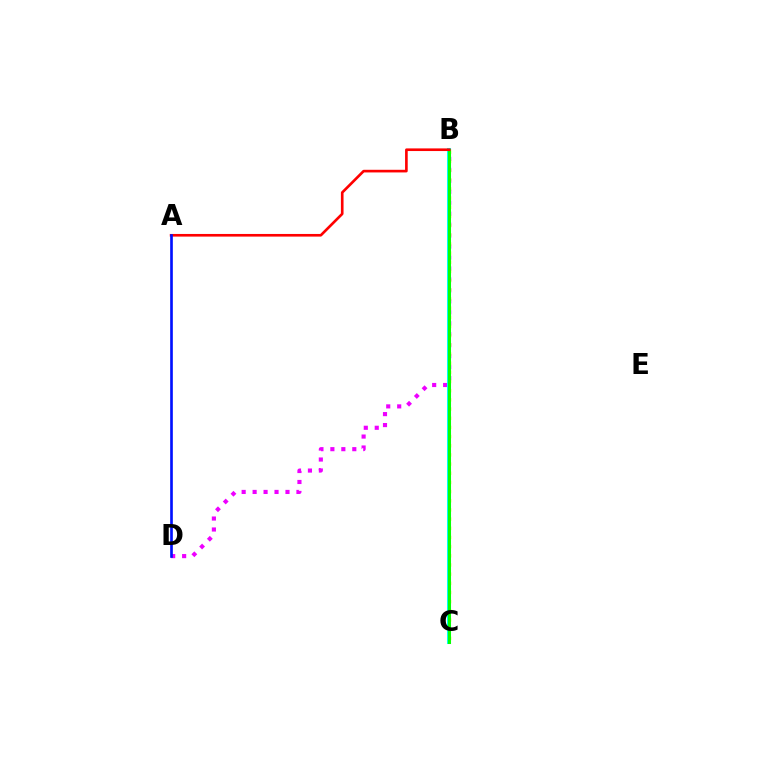{('B', 'D'): [{'color': '#ee00ff', 'line_style': 'dotted', 'thickness': 2.98}], ('B', 'C'): [{'color': '#fcf500', 'line_style': 'dotted', 'thickness': 2.49}, {'color': '#00fff6', 'line_style': 'solid', 'thickness': 2.9}, {'color': '#08ff00', 'line_style': 'solid', 'thickness': 2.18}], ('A', 'B'): [{'color': '#ff0000', 'line_style': 'solid', 'thickness': 1.9}], ('A', 'D'): [{'color': '#0010ff', 'line_style': 'solid', 'thickness': 1.91}]}